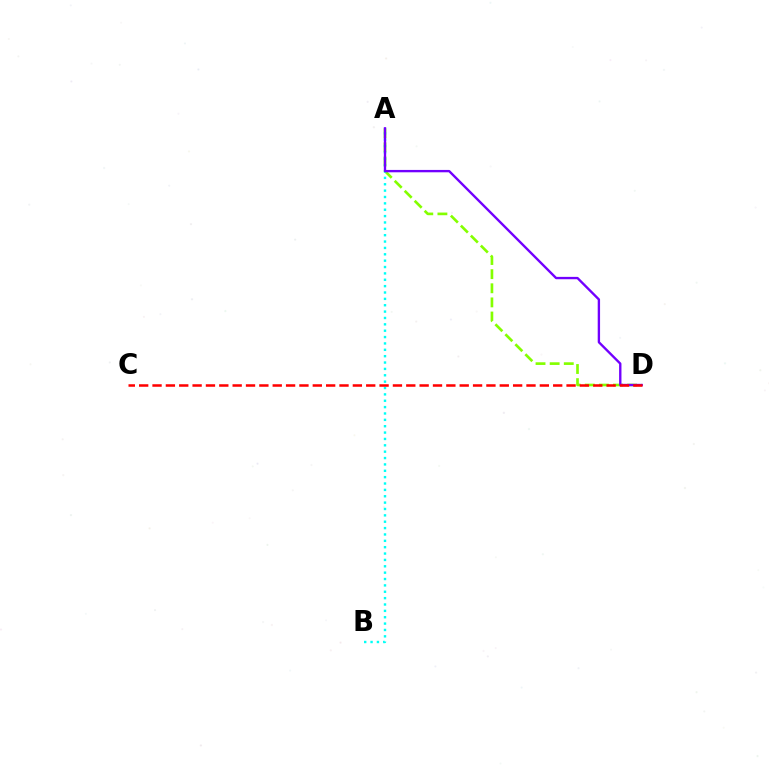{('A', 'D'): [{'color': '#84ff00', 'line_style': 'dashed', 'thickness': 1.92}, {'color': '#7200ff', 'line_style': 'solid', 'thickness': 1.7}], ('A', 'B'): [{'color': '#00fff6', 'line_style': 'dotted', 'thickness': 1.73}], ('C', 'D'): [{'color': '#ff0000', 'line_style': 'dashed', 'thickness': 1.81}]}